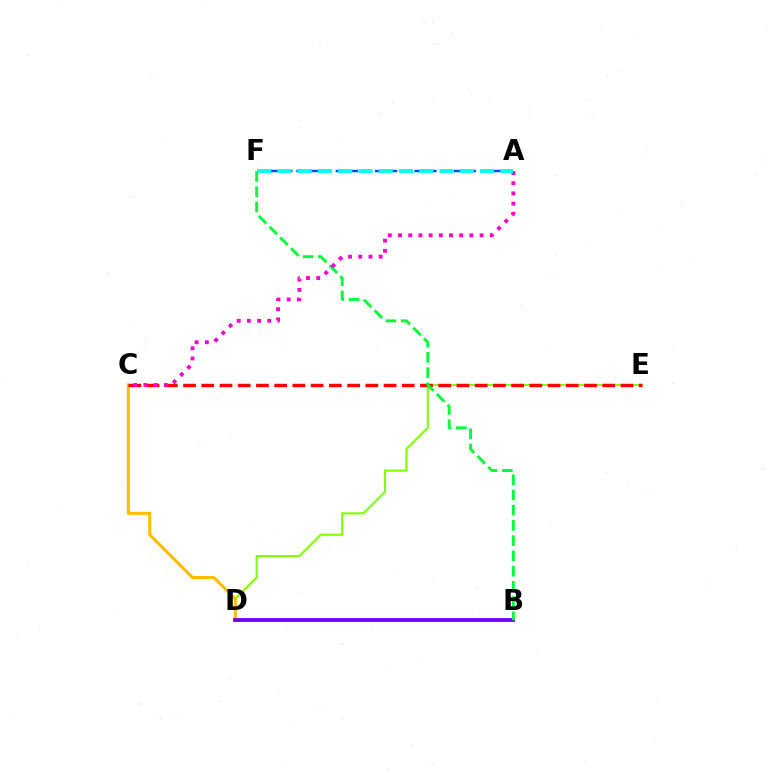{('D', 'E'): [{'color': '#84ff00', 'line_style': 'solid', 'thickness': 1.53}], ('C', 'D'): [{'color': '#ffbd00', 'line_style': 'solid', 'thickness': 2.2}], ('A', 'F'): [{'color': '#004bff', 'line_style': 'dashed', 'thickness': 1.78}, {'color': '#00fff6', 'line_style': 'dashed', 'thickness': 2.75}], ('C', 'E'): [{'color': '#ff0000', 'line_style': 'dashed', 'thickness': 2.48}], ('B', 'D'): [{'color': '#7200ff', 'line_style': 'solid', 'thickness': 2.74}], ('B', 'F'): [{'color': '#00ff39', 'line_style': 'dashed', 'thickness': 2.07}], ('A', 'C'): [{'color': '#ff00cf', 'line_style': 'dotted', 'thickness': 2.77}]}